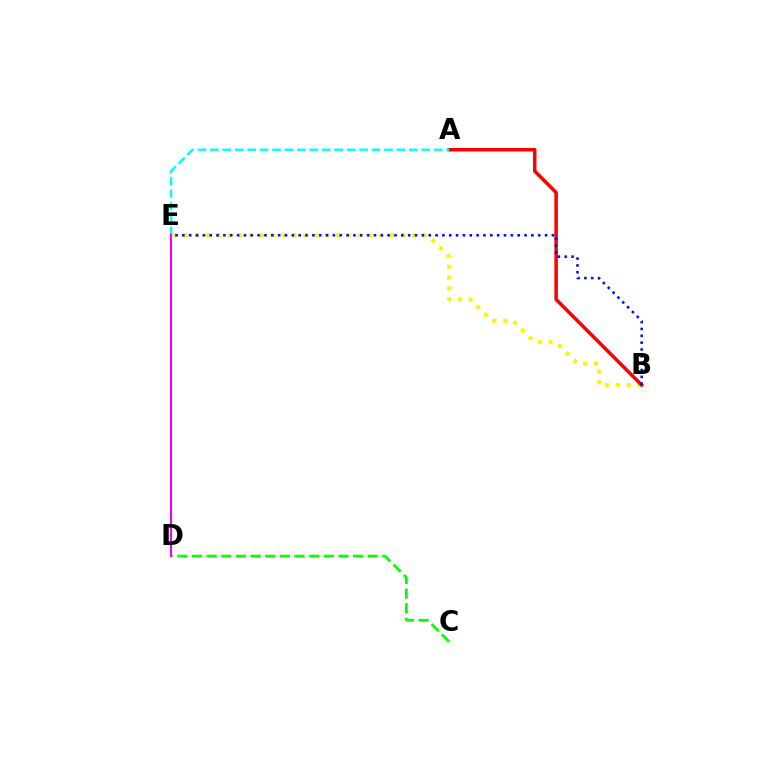{('B', 'E'): [{'color': '#fcf500', 'line_style': 'dotted', 'thickness': 2.95}, {'color': '#0010ff', 'line_style': 'dotted', 'thickness': 1.86}], ('C', 'D'): [{'color': '#08ff00', 'line_style': 'dashed', 'thickness': 1.99}], ('A', 'B'): [{'color': '#ff0000', 'line_style': 'solid', 'thickness': 2.53}], ('A', 'E'): [{'color': '#00fff6', 'line_style': 'dashed', 'thickness': 1.69}], ('D', 'E'): [{'color': '#ee00ff', 'line_style': 'solid', 'thickness': 1.5}]}